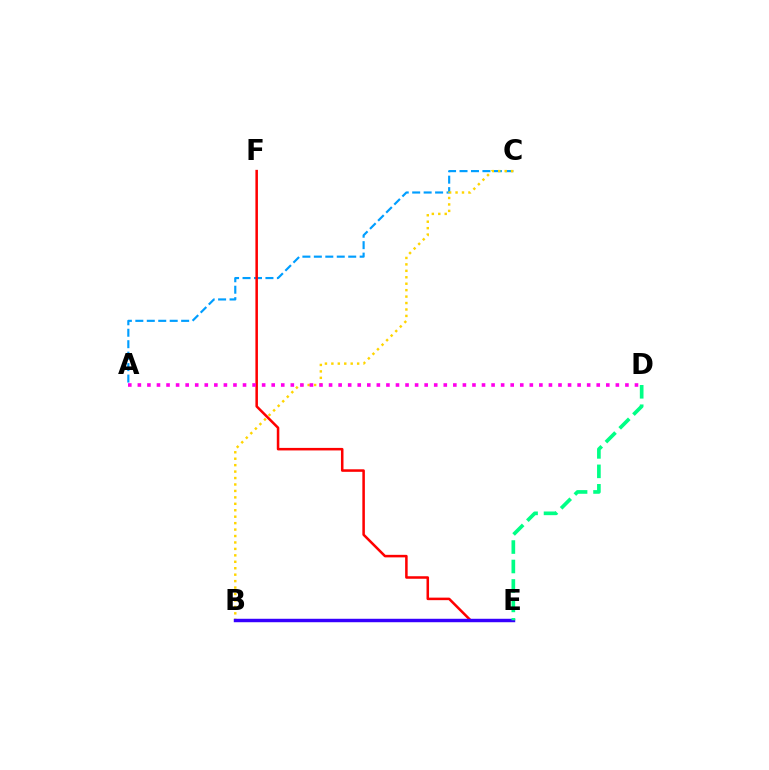{('B', 'E'): [{'color': '#4fff00', 'line_style': 'dashed', 'thickness': 2.02}, {'color': '#3700ff', 'line_style': 'solid', 'thickness': 2.48}], ('A', 'C'): [{'color': '#009eff', 'line_style': 'dashed', 'thickness': 1.56}], ('E', 'F'): [{'color': '#ff0000', 'line_style': 'solid', 'thickness': 1.82}], ('B', 'C'): [{'color': '#ffd500', 'line_style': 'dotted', 'thickness': 1.75}], ('D', 'E'): [{'color': '#00ff86', 'line_style': 'dashed', 'thickness': 2.64}], ('A', 'D'): [{'color': '#ff00ed', 'line_style': 'dotted', 'thickness': 2.6}]}